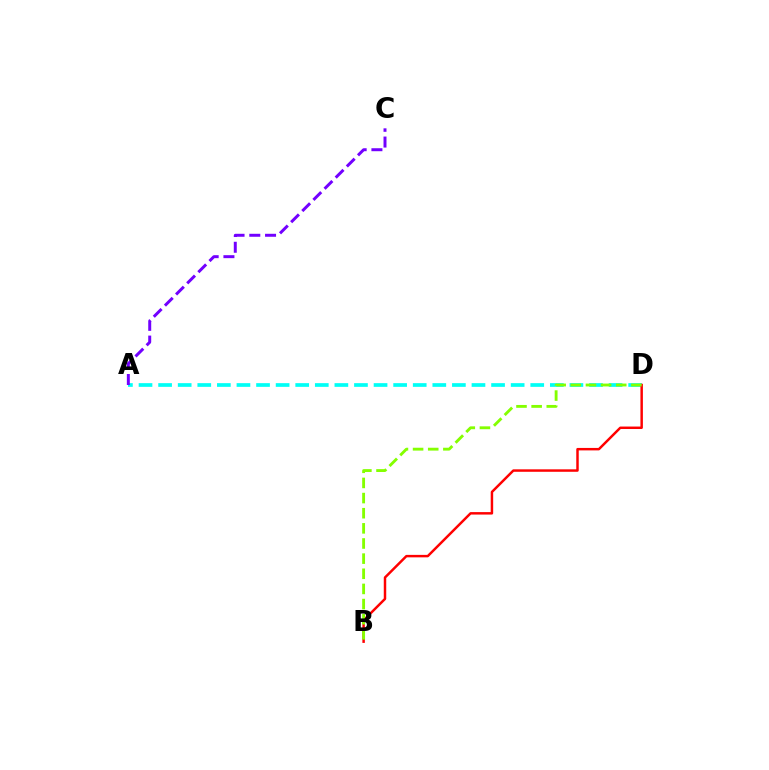{('A', 'D'): [{'color': '#00fff6', 'line_style': 'dashed', 'thickness': 2.66}], ('B', 'D'): [{'color': '#ff0000', 'line_style': 'solid', 'thickness': 1.78}, {'color': '#84ff00', 'line_style': 'dashed', 'thickness': 2.06}], ('A', 'C'): [{'color': '#7200ff', 'line_style': 'dashed', 'thickness': 2.14}]}